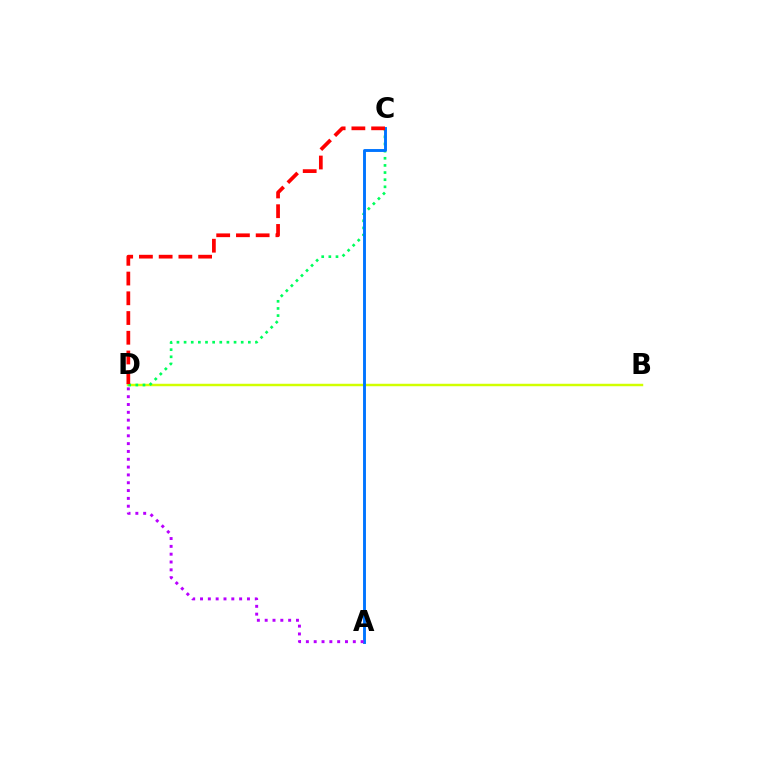{('B', 'D'): [{'color': '#d1ff00', 'line_style': 'solid', 'thickness': 1.77}], ('C', 'D'): [{'color': '#00ff5c', 'line_style': 'dotted', 'thickness': 1.94}, {'color': '#ff0000', 'line_style': 'dashed', 'thickness': 2.68}], ('A', 'C'): [{'color': '#0074ff', 'line_style': 'solid', 'thickness': 2.08}], ('A', 'D'): [{'color': '#b900ff', 'line_style': 'dotted', 'thickness': 2.13}]}